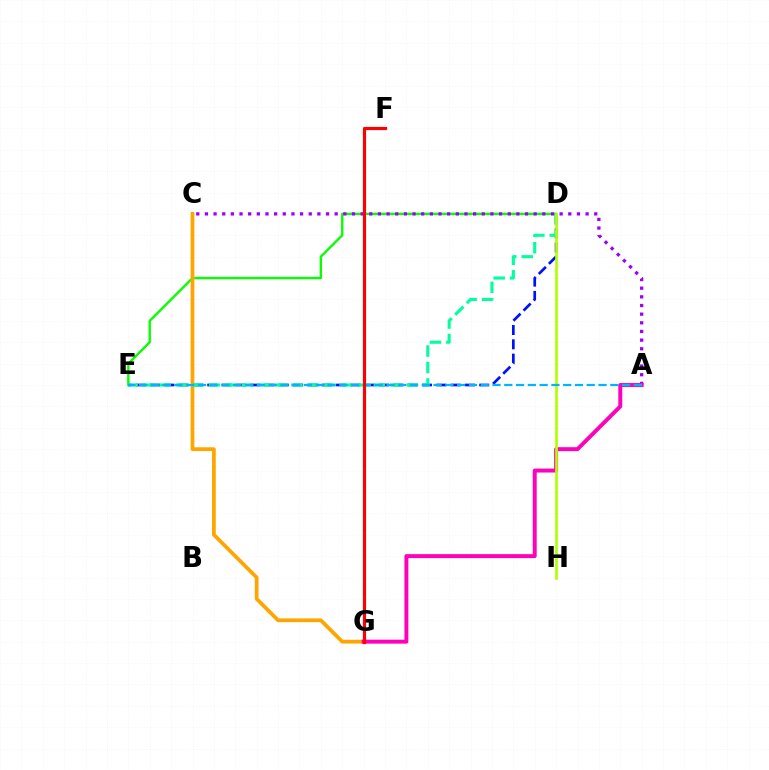{('D', 'E'): [{'color': '#0010ff', 'line_style': 'dashed', 'thickness': 1.94}, {'color': '#08ff00', 'line_style': 'solid', 'thickness': 1.71}, {'color': '#00ff9d', 'line_style': 'dashed', 'thickness': 2.24}], ('A', 'C'): [{'color': '#9b00ff', 'line_style': 'dotted', 'thickness': 2.35}], ('C', 'G'): [{'color': '#ffa500', 'line_style': 'solid', 'thickness': 2.7}], ('A', 'G'): [{'color': '#ff00bd', 'line_style': 'solid', 'thickness': 2.84}], ('D', 'H'): [{'color': '#b3ff00', 'line_style': 'solid', 'thickness': 1.92}], ('A', 'E'): [{'color': '#00b5ff', 'line_style': 'dashed', 'thickness': 1.6}], ('F', 'G'): [{'color': '#ff0000', 'line_style': 'solid', 'thickness': 2.28}]}